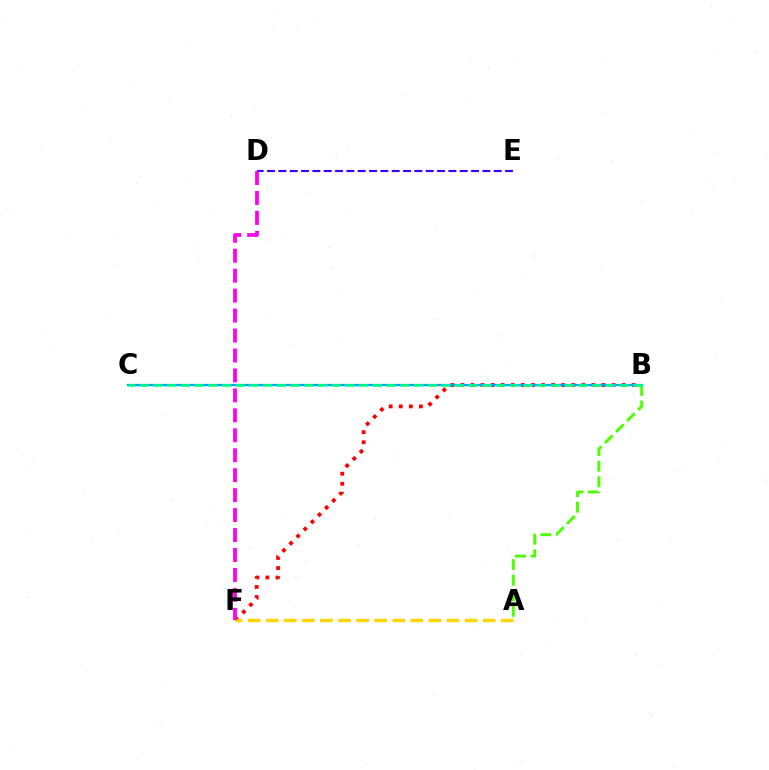{('D', 'E'): [{'color': '#3700ff', 'line_style': 'dashed', 'thickness': 1.54}], ('B', 'F'): [{'color': '#ff0000', 'line_style': 'dotted', 'thickness': 2.74}], ('B', 'C'): [{'color': '#009eff', 'line_style': 'solid', 'thickness': 1.61}, {'color': '#00ff86', 'line_style': 'dashed', 'thickness': 1.86}], ('A', 'B'): [{'color': '#4fff00', 'line_style': 'dashed', 'thickness': 2.12}], ('A', 'F'): [{'color': '#ffd500', 'line_style': 'dashed', 'thickness': 2.45}], ('D', 'F'): [{'color': '#ff00ed', 'line_style': 'dashed', 'thickness': 2.71}]}